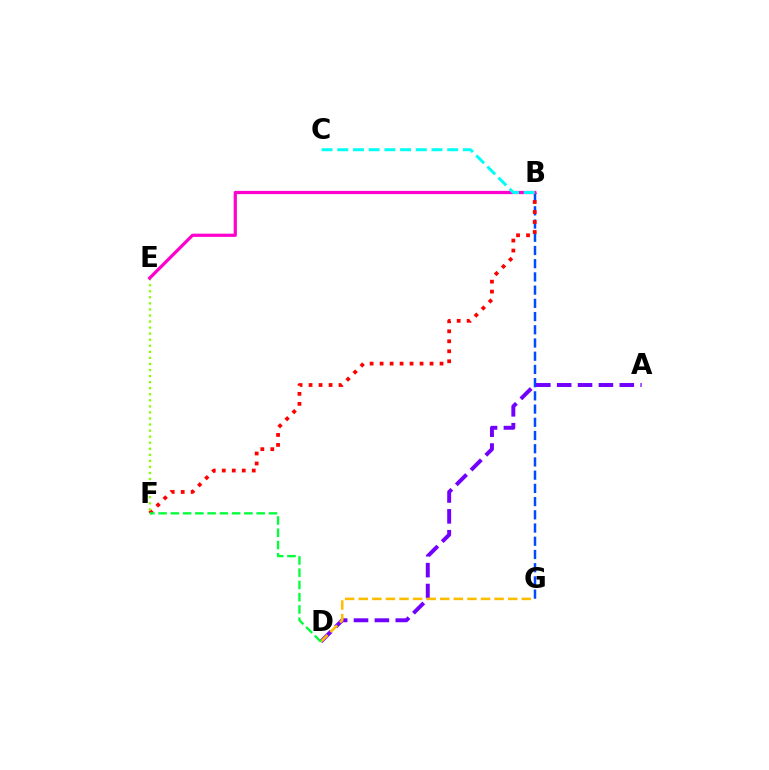{('B', 'G'): [{'color': '#004bff', 'line_style': 'dashed', 'thickness': 1.8}], ('B', 'F'): [{'color': '#ff0000', 'line_style': 'dotted', 'thickness': 2.71}], ('E', 'F'): [{'color': '#84ff00', 'line_style': 'dotted', 'thickness': 1.65}], ('A', 'D'): [{'color': '#7200ff', 'line_style': 'dashed', 'thickness': 2.84}], ('B', 'E'): [{'color': '#ff00cf', 'line_style': 'solid', 'thickness': 2.32}], ('D', 'G'): [{'color': '#ffbd00', 'line_style': 'dashed', 'thickness': 1.85}], ('D', 'F'): [{'color': '#00ff39', 'line_style': 'dashed', 'thickness': 1.67}], ('B', 'C'): [{'color': '#00fff6', 'line_style': 'dashed', 'thickness': 2.13}]}